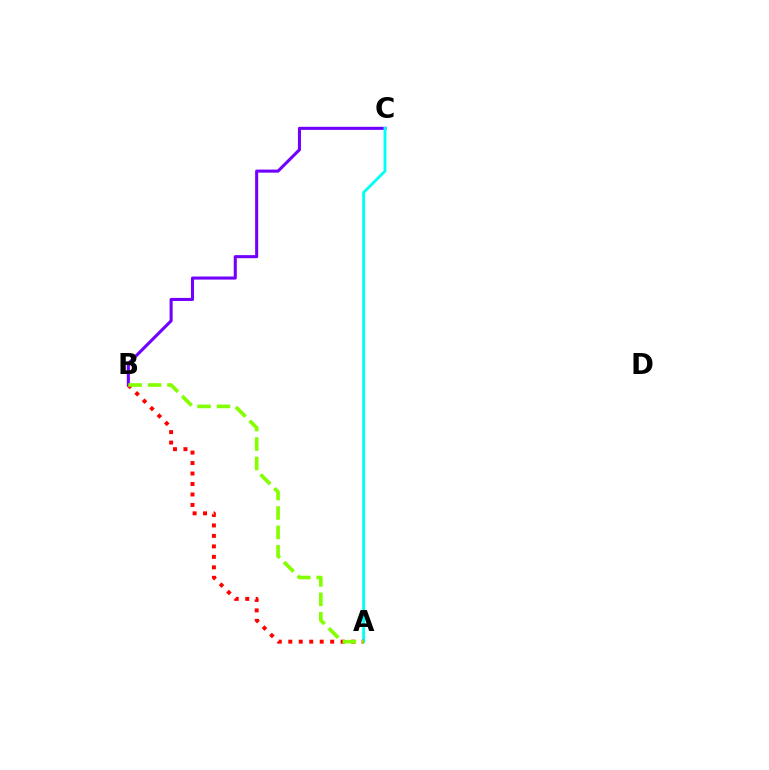{('B', 'C'): [{'color': '#7200ff', 'line_style': 'solid', 'thickness': 2.21}], ('A', 'C'): [{'color': '#00fff6', 'line_style': 'solid', 'thickness': 2.07}], ('A', 'B'): [{'color': '#ff0000', 'line_style': 'dotted', 'thickness': 2.85}, {'color': '#84ff00', 'line_style': 'dashed', 'thickness': 2.64}]}